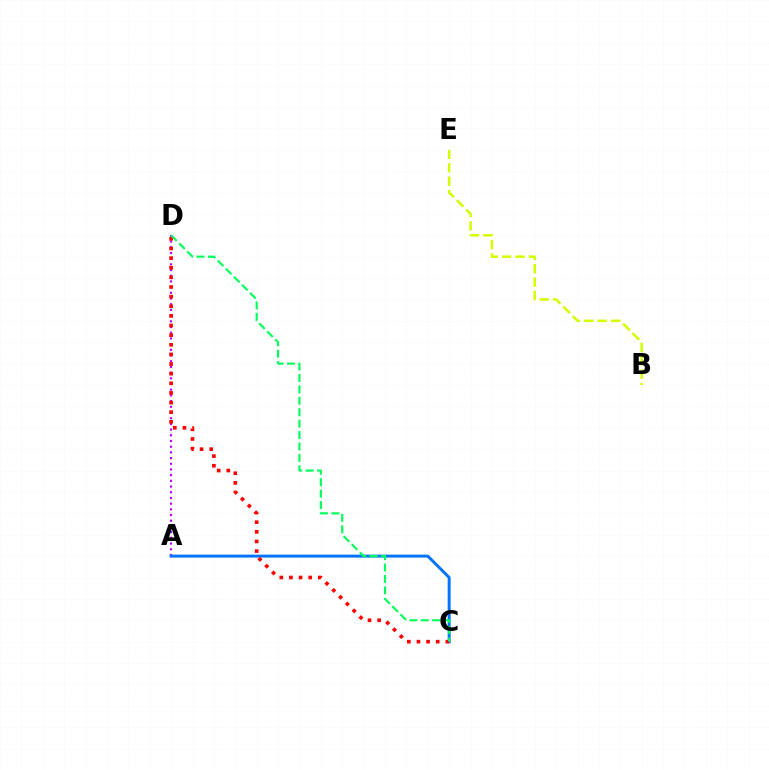{('B', 'E'): [{'color': '#d1ff00', 'line_style': 'dashed', 'thickness': 1.82}], ('A', 'D'): [{'color': '#b900ff', 'line_style': 'dotted', 'thickness': 1.55}], ('A', 'C'): [{'color': '#0074ff', 'line_style': 'solid', 'thickness': 2.13}], ('C', 'D'): [{'color': '#ff0000', 'line_style': 'dotted', 'thickness': 2.62}, {'color': '#00ff5c', 'line_style': 'dashed', 'thickness': 1.55}]}